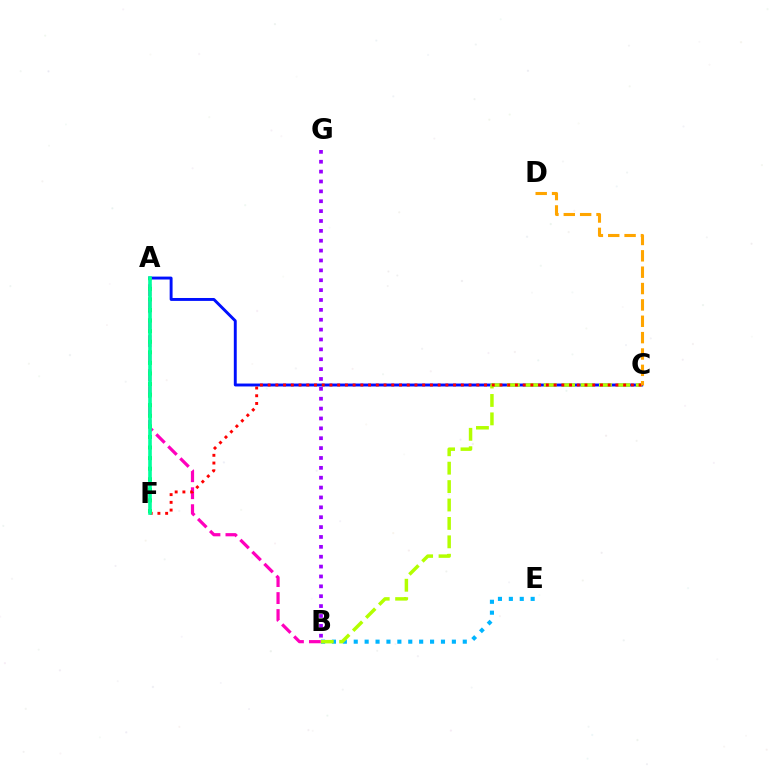{('B', 'E'): [{'color': '#00b5ff', 'line_style': 'dotted', 'thickness': 2.96}], ('A', 'B'): [{'color': '#ff00bd', 'line_style': 'dashed', 'thickness': 2.31}], ('A', 'C'): [{'color': '#0010ff', 'line_style': 'solid', 'thickness': 2.1}], ('B', 'C'): [{'color': '#b3ff00', 'line_style': 'dashed', 'thickness': 2.5}], ('C', 'F'): [{'color': '#ff0000', 'line_style': 'dotted', 'thickness': 2.1}], ('C', 'D'): [{'color': '#ffa500', 'line_style': 'dashed', 'thickness': 2.22}], ('B', 'G'): [{'color': '#9b00ff', 'line_style': 'dotted', 'thickness': 2.68}], ('A', 'F'): [{'color': '#08ff00', 'line_style': 'dotted', 'thickness': 2.87}, {'color': '#00ff9d', 'line_style': 'solid', 'thickness': 2.61}]}